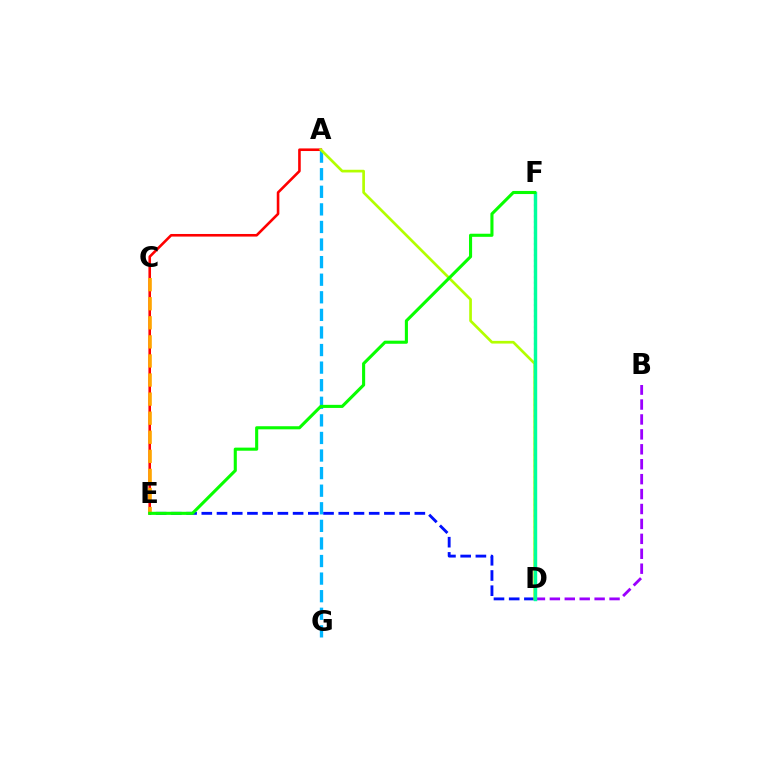{('A', 'G'): [{'color': '#00b5ff', 'line_style': 'dashed', 'thickness': 2.39}], ('D', 'E'): [{'color': '#0010ff', 'line_style': 'dashed', 'thickness': 2.07}], ('B', 'D'): [{'color': '#9b00ff', 'line_style': 'dashed', 'thickness': 2.03}], ('A', 'E'): [{'color': '#ff0000', 'line_style': 'solid', 'thickness': 1.87}], ('A', 'D'): [{'color': '#b3ff00', 'line_style': 'solid', 'thickness': 1.94}], ('D', 'F'): [{'color': '#ff00bd', 'line_style': 'dotted', 'thickness': 1.51}, {'color': '#00ff9d', 'line_style': 'solid', 'thickness': 2.46}], ('C', 'E'): [{'color': '#ffa500', 'line_style': 'dashed', 'thickness': 2.59}], ('E', 'F'): [{'color': '#08ff00', 'line_style': 'solid', 'thickness': 2.23}]}